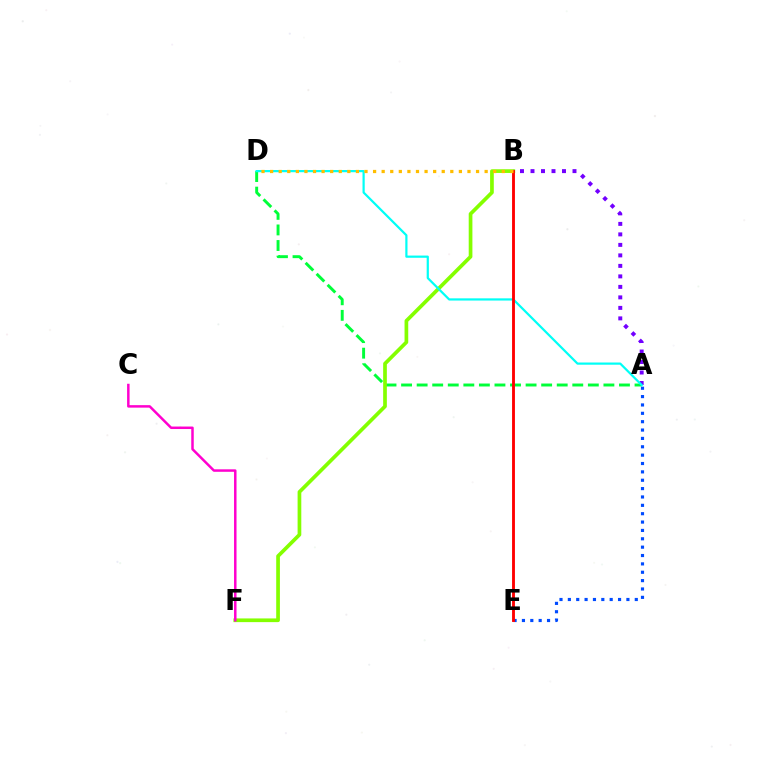{('A', 'E'): [{'color': '#004bff', 'line_style': 'dotted', 'thickness': 2.27}], ('A', 'D'): [{'color': '#00ff39', 'line_style': 'dashed', 'thickness': 2.11}, {'color': '#00fff6', 'line_style': 'solid', 'thickness': 1.59}], ('B', 'F'): [{'color': '#84ff00', 'line_style': 'solid', 'thickness': 2.66}], ('C', 'F'): [{'color': '#ff00cf', 'line_style': 'solid', 'thickness': 1.79}], ('A', 'B'): [{'color': '#7200ff', 'line_style': 'dotted', 'thickness': 2.85}], ('B', 'E'): [{'color': '#ff0000', 'line_style': 'solid', 'thickness': 2.06}], ('B', 'D'): [{'color': '#ffbd00', 'line_style': 'dotted', 'thickness': 2.33}]}